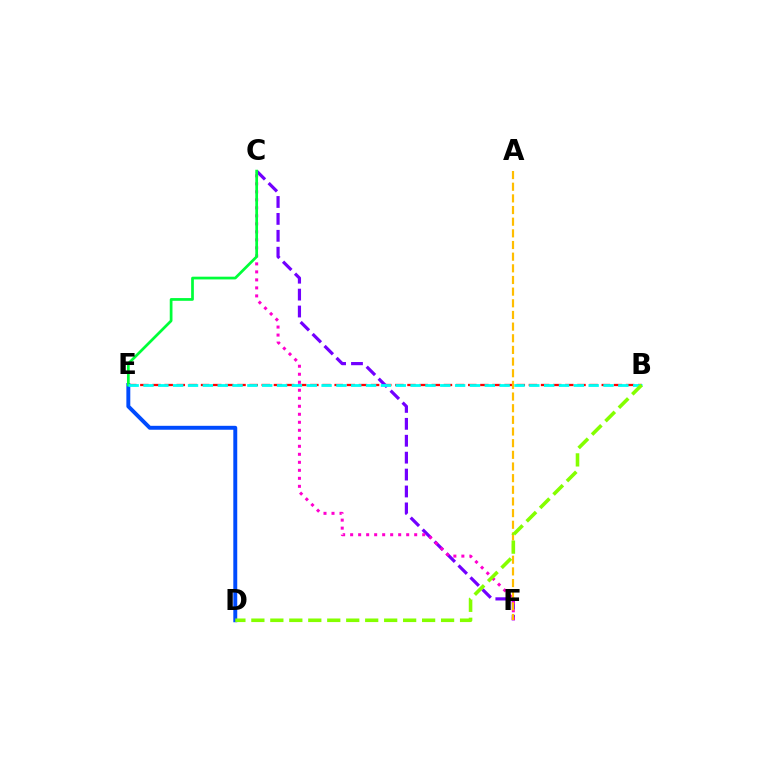{('B', 'E'): [{'color': '#ff0000', 'line_style': 'dashed', 'thickness': 1.65}, {'color': '#00fff6', 'line_style': 'dashed', 'thickness': 2.02}], ('C', 'F'): [{'color': '#7200ff', 'line_style': 'dashed', 'thickness': 2.3}, {'color': '#ff00cf', 'line_style': 'dotted', 'thickness': 2.18}], ('D', 'E'): [{'color': '#004bff', 'line_style': 'solid', 'thickness': 2.82}], ('C', 'E'): [{'color': '#00ff39', 'line_style': 'solid', 'thickness': 1.96}], ('A', 'F'): [{'color': '#ffbd00', 'line_style': 'dashed', 'thickness': 1.58}], ('B', 'D'): [{'color': '#84ff00', 'line_style': 'dashed', 'thickness': 2.58}]}